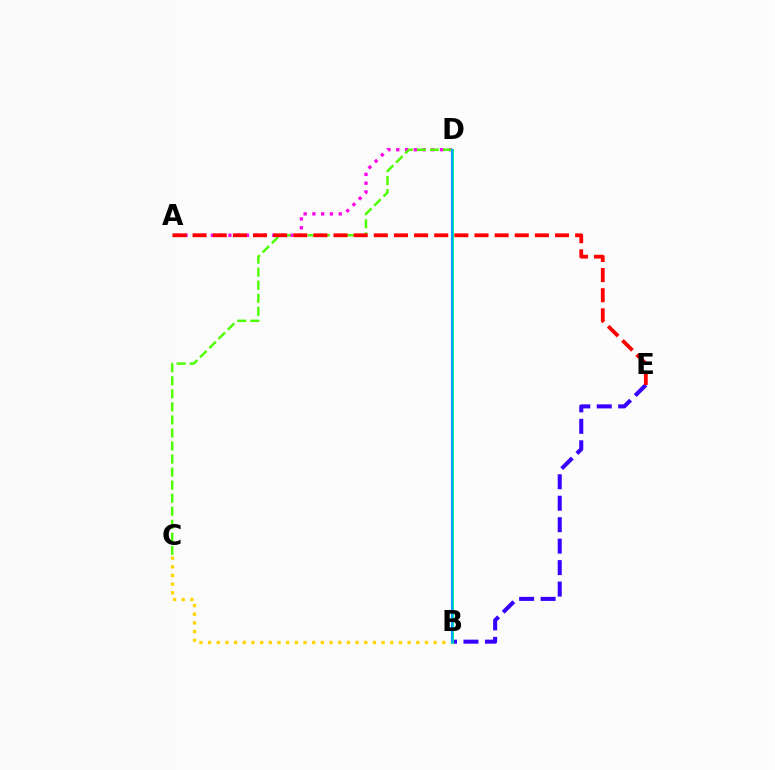{('A', 'D'): [{'color': '#ff00ed', 'line_style': 'dotted', 'thickness': 2.38}], ('B', 'C'): [{'color': '#ffd500', 'line_style': 'dotted', 'thickness': 2.36}], ('B', 'E'): [{'color': '#3700ff', 'line_style': 'dashed', 'thickness': 2.92}], ('C', 'D'): [{'color': '#4fff00', 'line_style': 'dashed', 'thickness': 1.77}], ('A', 'E'): [{'color': '#ff0000', 'line_style': 'dashed', 'thickness': 2.74}], ('B', 'D'): [{'color': '#00ff86', 'line_style': 'solid', 'thickness': 2.08}, {'color': '#009eff', 'line_style': 'solid', 'thickness': 1.57}]}